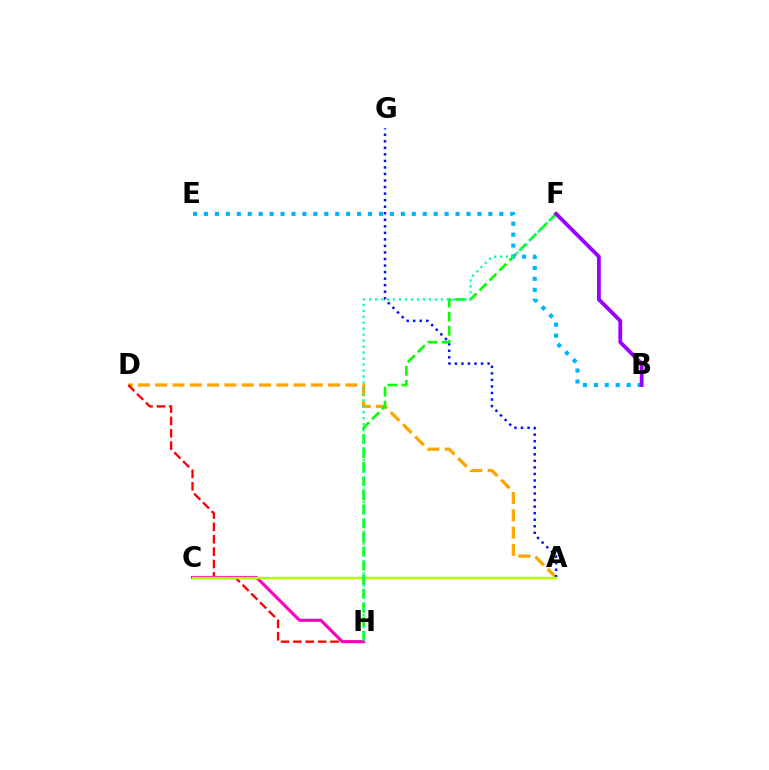{('A', 'D'): [{'color': '#ffa500', 'line_style': 'dashed', 'thickness': 2.35}], ('D', 'H'): [{'color': '#ff0000', 'line_style': 'dashed', 'thickness': 1.68}], ('C', 'H'): [{'color': '#ff00bd', 'line_style': 'solid', 'thickness': 2.23}], ('A', 'G'): [{'color': '#0010ff', 'line_style': 'dotted', 'thickness': 1.78}], ('A', 'C'): [{'color': '#b3ff00', 'line_style': 'solid', 'thickness': 1.76}], ('F', 'H'): [{'color': '#08ff00', 'line_style': 'dashed', 'thickness': 1.91}, {'color': '#00ff9d', 'line_style': 'dotted', 'thickness': 1.62}], ('B', 'E'): [{'color': '#00b5ff', 'line_style': 'dotted', 'thickness': 2.97}], ('B', 'F'): [{'color': '#9b00ff', 'line_style': 'solid', 'thickness': 2.75}]}